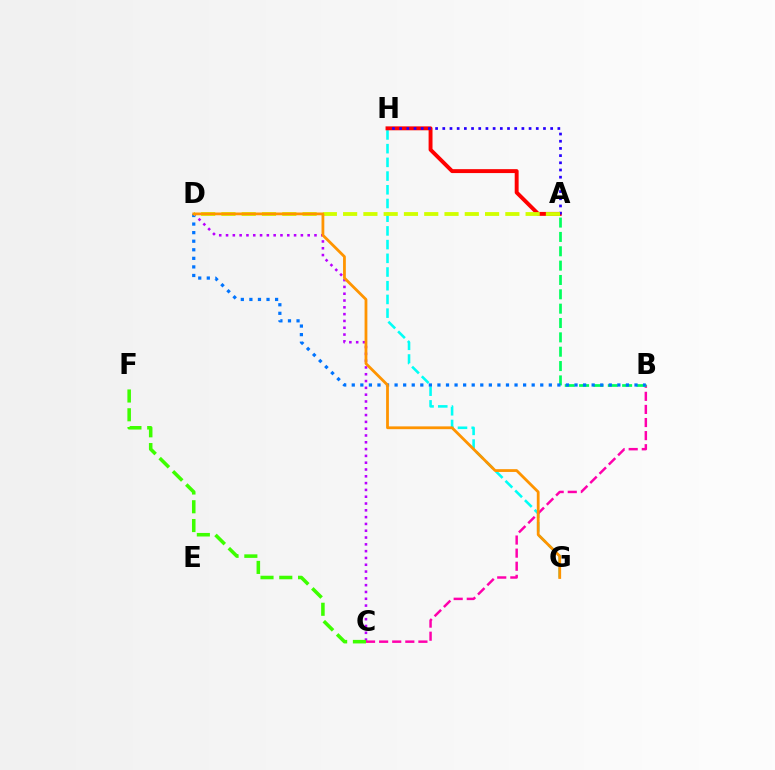{('G', 'H'): [{'color': '#00fff6', 'line_style': 'dashed', 'thickness': 1.86}], ('C', 'D'): [{'color': '#b900ff', 'line_style': 'dotted', 'thickness': 1.85}], ('A', 'H'): [{'color': '#ff0000', 'line_style': 'solid', 'thickness': 2.82}, {'color': '#2500ff', 'line_style': 'dotted', 'thickness': 1.95}], ('B', 'C'): [{'color': '#ff00ac', 'line_style': 'dashed', 'thickness': 1.78}], ('A', 'B'): [{'color': '#00ff5c', 'line_style': 'dashed', 'thickness': 1.95}], ('B', 'D'): [{'color': '#0074ff', 'line_style': 'dotted', 'thickness': 2.33}], ('A', 'D'): [{'color': '#d1ff00', 'line_style': 'dashed', 'thickness': 2.75}], ('C', 'F'): [{'color': '#3dff00', 'line_style': 'dashed', 'thickness': 2.55}], ('D', 'G'): [{'color': '#ff9400', 'line_style': 'solid', 'thickness': 2.01}]}